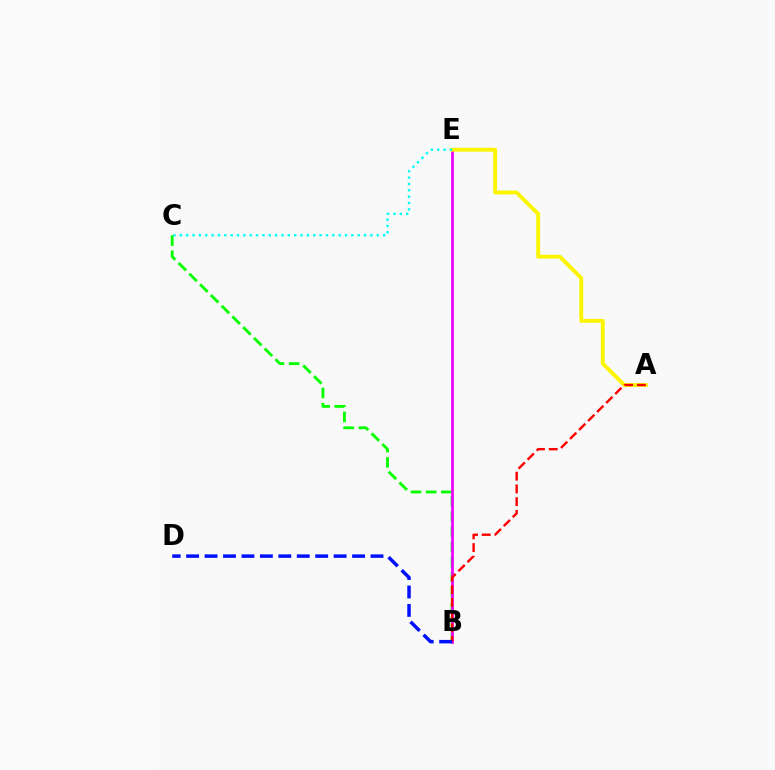{('B', 'C'): [{'color': '#08ff00', 'line_style': 'dashed', 'thickness': 2.06}], ('B', 'E'): [{'color': '#ee00ff', 'line_style': 'solid', 'thickness': 1.97}], ('A', 'E'): [{'color': '#fcf500', 'line_style': 'solid', 'thickness': 2.79}], ('A', 'B'): [{'color': '#ff0000', 'line_style': 'dashed', 'thickness': 1.73}], ('B', 'D'): [{'color': '#0010ff', 'line_style': 'dashed', 'thickness': 2.5}], ('C', 'E'): [{'color': '#00fff6', 'line_style': 'dotted', 'thickness': 1.73}]}